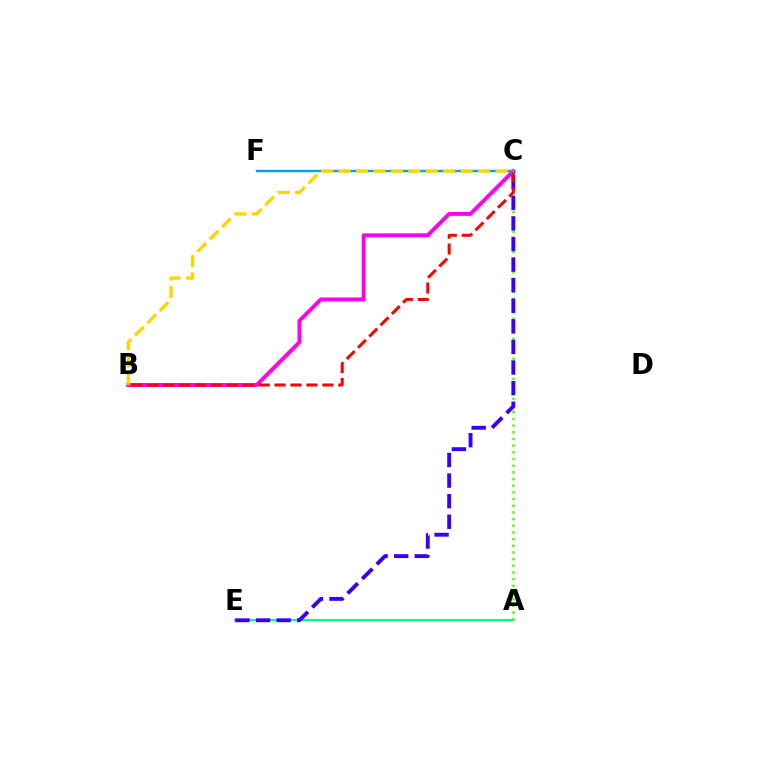{('A', 'E'): [{'color': '#00ff86', 'line_style': 'solid', 'thickness': 1.54}], ('A', 'C'): [{'color': '#4fff00', 'line_style': 'dotted', 'thickness': 1.81}], ('B', 'C'): [{'color': '#ff00ed', 'line_style': 'solid', 'thickness': 2.81}, {'color': '#ff0000', 'line_style': 'dashed', 'thickness': 2.16}, {'color': '#ffd500', 'line_style': 'dashed', 'thickness': 2.37}], ('C', 'E'): [{'color': '#3700ff', 'line_style': 'dashed', 'thickness': 2.8}], ('C', 'F'): [{'color': '#009eff', 'line_style': 'solid', 'thickness': 1.71}]}